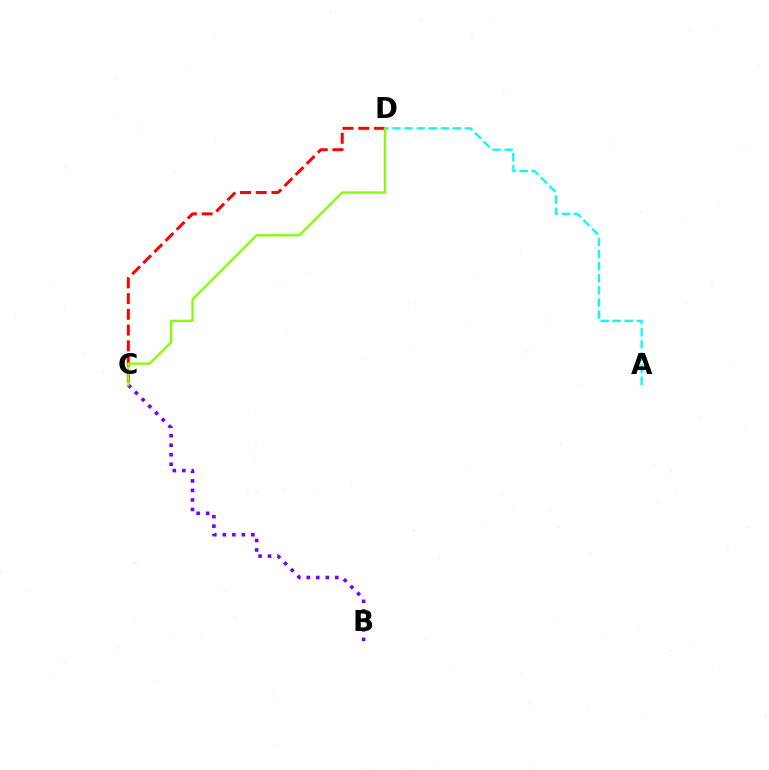{('B', 'C'): [{'color': '#7200ff', 'line_style': 'dotted', 'thickness': 2.59}], ('C', 'D'): [{'color': '#ff0000', 'line_style': 'dashed', 'thickness': 2.14}, {'color': '#84ff00', 'line_style': 'solid', 'thickness': 1.65}], ('A', 'D'): [{'color': '#00fff6', 'line_style': 'dashed', 'thickness': 1.64}]}